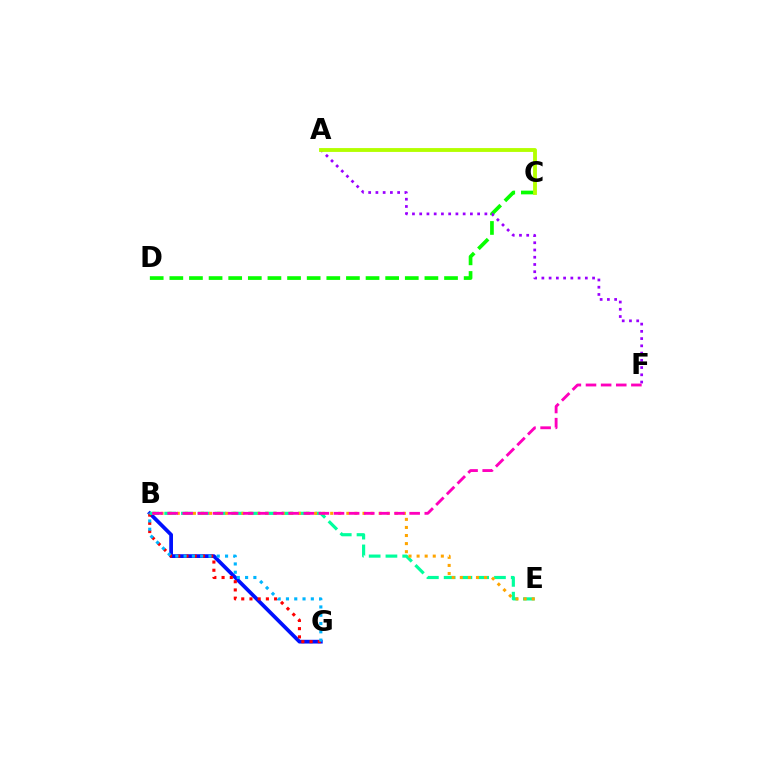{('C', 'D'): [{'color': '#08ff00', 'line_style': 'dashed', 'thickness': 2.67}], ('A', 'F'): [{'color': '#9b00ff', 'line_style': 'dotted', 'thickness': 1.97}], ('B', 'G'): [{'color': '#0010ff', 'line_style': 'solid', 'thickness': 2.69}, {'color': '#ff0000', 'line_style': 'dotted', 'thickness': 2.23}, {'color': '#00b5ff', 'line_style': 'dotted', 'thickness': 2.25}], ('A', 'C'): [{'color': '#b3ff00', 'line_style': 'solid', 'thickness': 2.77}], ('B', 'E'): [{'color': '#00ff9d', 'line_style': 'dashed', 'thickness': 2.28}, {'color': '#ffa500', 'line_style': 'dotted', 'thickness': 2.19}], ('B', 'F'): [{'color': '#ff00bd', 'line_style': 'dashed', 'thickness': 2.06}]}